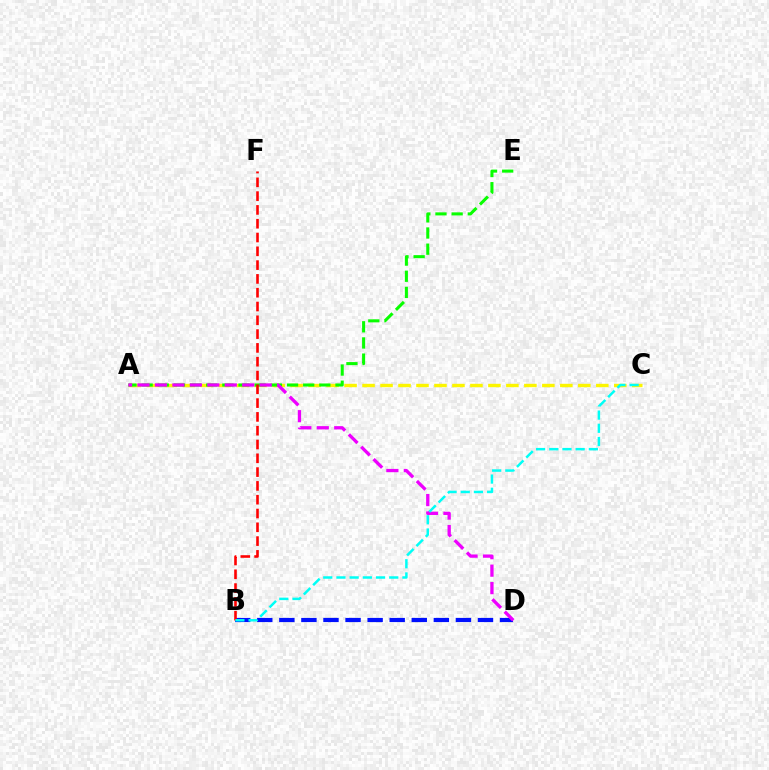{('B', 'D'): [{'color': '#0010ff', 'line_style': 'dashed', 'thickness': 3.0}], ('A', 'C'): [{'color': '#fcf500', 'line_style': 'dashed', 'thickness': 2.44}], ('A', 'E'): [{'color': '#08ff00', 'line_style': 'dashed', 'thickness': 2.2}], ('A', 'D'): [{'color': '#ee00ff', 'line_style': 'dashed', 'thickness': 2.37}], ('B', 'F'): [{'color': '#ff0000', 'line_style': 'dashed', 'thickness': 1.87}], ('B', 'C'): [{'color': '#00fff6', 'line_style': 'dashed', 'thickness': 1.79}]}